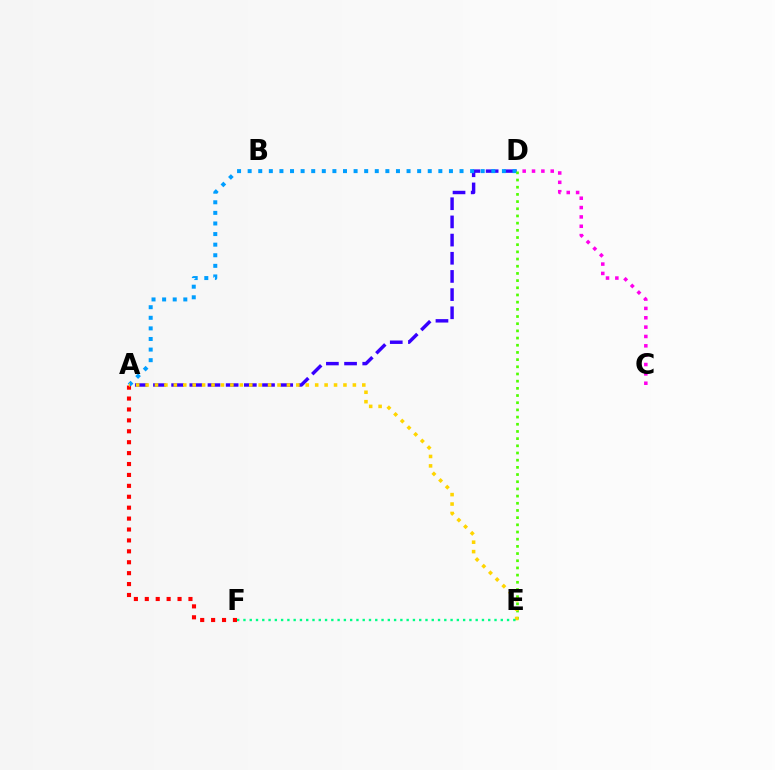{('A', 'D'): [{'color': '#3700ff', 'line_style': 'dashed', 'thickness': 2.47}, {'color': '#009eff', 'line_style': 'dotted', 'thickness': 2.88}], ('A', 'F'): [{'color': '#ff0000', 'line_style': 'dotted', 'thickness': 2.97}], ('D', 'E'): [{'color': '#4fff00', 'line_style': 'dotted', 'thickness': 1.95}], ('C', 'D'): [{'color': '#ff00ed', 'line_style': 'dotted', 'thickness': 2.54}], ('A', 'E'): [{'color': '#ffd500', 'line_style': 'dotted', 'thickness': 2.56}], ('E', 'F'): [{'color': '#00ff86', 'line_style': 'dotted', 'thickness': 1.71}]}